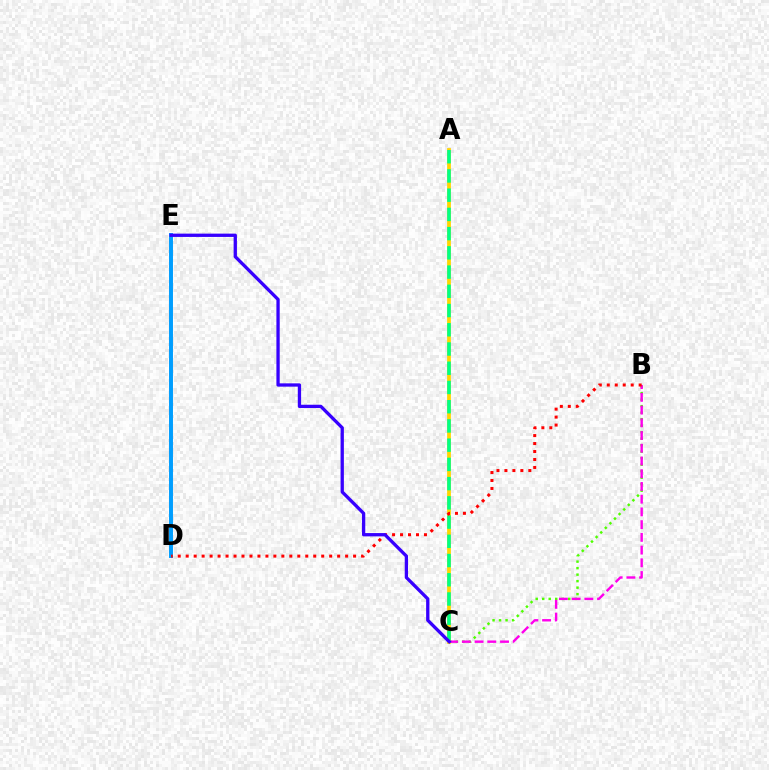{('D', 'E'): [{'color': '#009eff', 'line_style': 'solid', 'thickness': 2.84}], ('A', 'C'): [{'color': '#ffd500', 'line_style': 'solid', 'thickness': 2.71}, {'color': '#00ff86', 'line_style': 'dashed', 'thickness': 2.61}], ('B', 'C'): [{'color': '#4fff00', 'line_style': 'dotted', 'thickness': 1.77}, {'color': '#ff00ed', 'line_style': 'dashed', 'thickness': 1.73}], ('B', 'D'): [{'color': '#ff0000', 'line_style': 'dotted', 'thickness': 2.17}], ('C', 'E'): [{'color': '#3700ff', 'line_style': 'solid', 'thickness': 2.38}]}